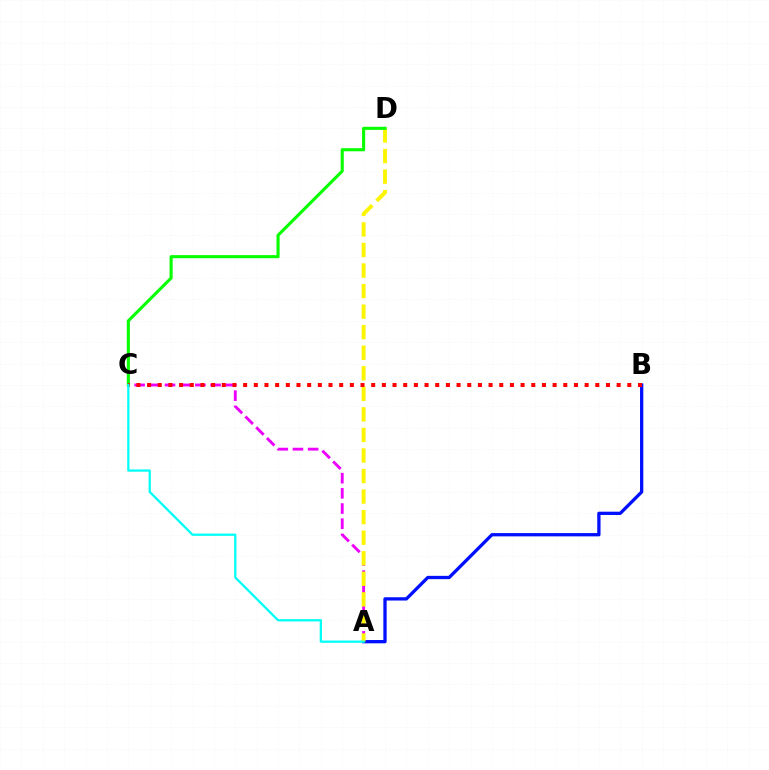{('A', 'C'): [{'color': '#ee00ff', 'line_style': 'dashed', 'thickness': 2.06}, {'color': '#00fff6', 'line_style': 'solid', 'thickness': 1.63}], ('A', 'B'): [{'color': '#0010ff', 'line_style': 'solid', 'thickness': 2.37}], ('A', 'D'): [{'color': '#fcf500', 'line_style': 'dashed', 'thickness': 2.79}], ('C', 'D'): [{'color': '#08ff00', 'line_style': 'solid', 'thickness': 2.23}], ('B', 'C'): [{'color': '#ff0000', 'line_style': 'dotted', 'thickness': 2.9}]}